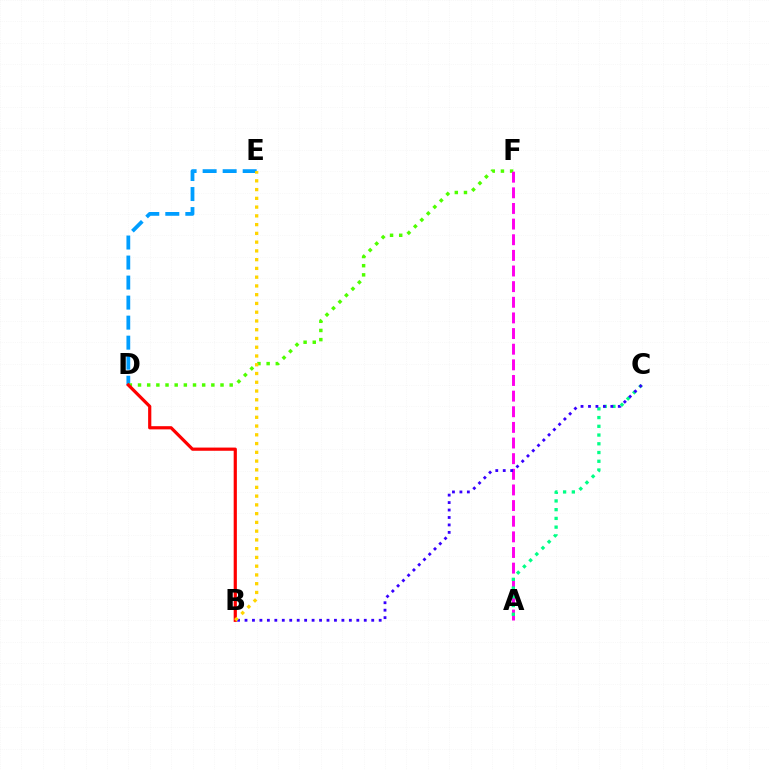{('D', 'E'): [{'color': '#009eff', 'line_style': 'dashed', 'thickness': 2.72}], ('D', 'F'): [{'color': '#4fff00', 'line_style': 'dotted', 'thickness': 2.49}], ('A', 'F'): [{'color': '#ff00ed', 'line_style': 'dashed', 'thickness': 2.12}], ('A', 'C'): [{'color': '#00ff86', 'line_style': 'dotted', 'thickness': 2.37}], ('B', 'D'): [{'color': '#ff0000', 'line_style': 'solid', 'thickness': 2.3}], ('B', 'C'): [{'color': '#3700ff', 'line_style': 'dotted', 'thickness': 2.03}], ('B', 'E'): [{'color': '#ffd500', 'line_style': 'dotted', 'thickness': 2.38}]}